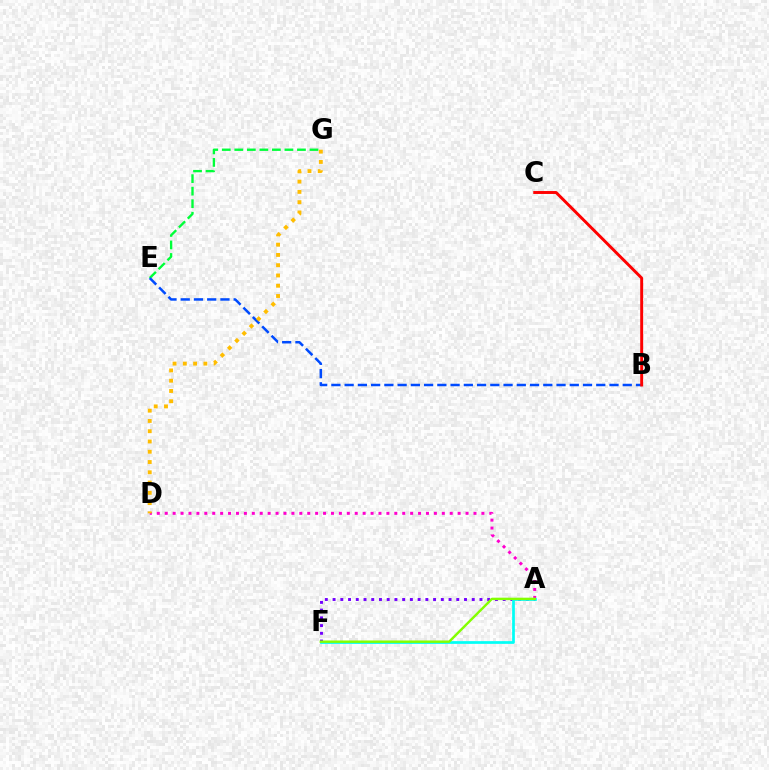{('A', 'F'): [{'color': '#7200ff', 'line_style': 'dotted', 'thickness': 2.1}, {'color': '#00fff6', 'line_style': 'solid', 'thickness': 1.95}, {'color': '#84ff00', 'line_style': 'solid', 'thickness': 1.73}], ('E', 'G'): [{'color': '#00ff39', 'line_style': 'dashed', 'thickness': 1.7}], ('B', 'E'): [{'color': '#004bff', 'line_style': 'dashed', 'thickness': 1.8}], ('A', 'D'): [{'color': '#ff00cf', 'line_style': 'dotted', 'thickness': 2.15}], ('D', 'G'): [{'color': '#ffbd00', 'line_style': 'dotted', 'thickness': 2.79}], ('B', 'C'): [{'color': '#ff0000', 'line_style': 'solid', 'thickness': 2.1}]}